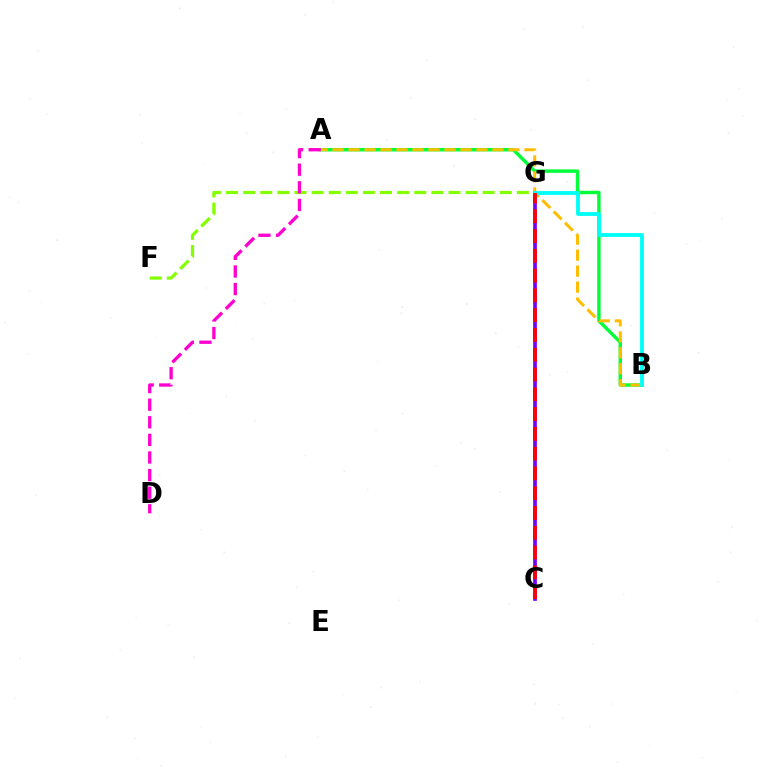{('C', 'G'): [{'color': '#004bff', 'line_style': 'dashed', 'thickness': 1.58}, {'color': '#7200ff', 'line_style': 'solid', 'thickness': 2.65}, {'color': '#ff0000', 'line_style': 'dashed', 'thickness': 2.69}], ('A', 'B'): [{'color': '#00ff39', 'line_style': 'solid', 'thickness': 2.47}, {'color': '#ffbd00', 'line_style': 'dashed', 'thickness': 2.17}], ('F', 'G'): [{'color': '#84ff00', 'line_style': 'dashed', 'thickness': 2.32}], ('B', 'G'): [{'color': '#00fff6', 'line_style': 'solid', 'thickness': 2.78}], ('A', 'D'): [{'color': '#ff00cf', 'line_style': 'dashed', 'thickness': 2.39}]}